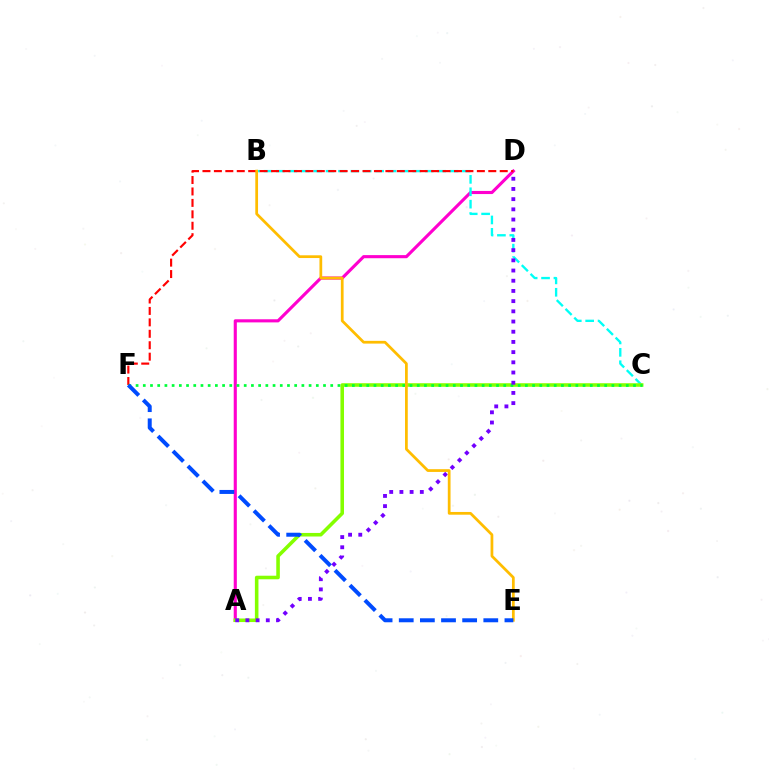{('A', 'D'): [{'color': '#ff00cf', 'line_style': 'solid', 'thickness': 2.24}, {'color': '#7200ff', 'line_style': 'dotted', 'thickness': 2.77}], ('B', 'C'): [{'color': '#00fff6', 'line_style': 'dashed', 'thickness': 1.68}], ('D', 'F'): [{'color': '#ff0000', 'line_style': 'dashed', 'thickness': 1.55}], ('A', 'C'): [{'color': '#84ff00', 'line_style': 'solid', 'thickness': 2.57}], ('C', 'F'): [{'color': '#00ff39', 'line_style': 'dotted', 'thickness': 1.96}], ('B', 'E'): [{'color': '#ffbd00', 'line_style': 'solid', 'thickness': 1.98}], ('E', 'F'): [{'color': '#004bff', 'line_style': 'dashed', 'thickness': 2.87}]}